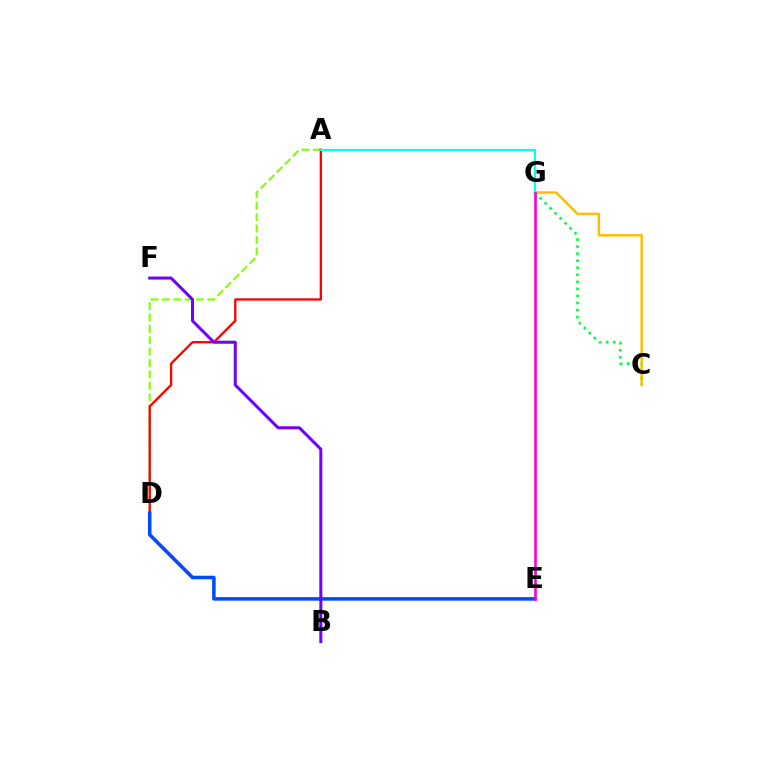{('A', 'D'): [{'color': '#84ff00', 'line_style': 'dashed', 'thickness': 1.55}, {'color': '#ff0000', 'line_style': 'solid', 'thickness': 1.67}], ('C', 'G'): [{'color': '#00ff39', 'line_style': 'dotted', 'thickness': 1.92}, {'color': '#ffbd00', 'line_style': 'solid', 'thickness': 1.78}], ('D', 'E'): [{'color': '#004bff', 'line_style': 'solid', 'thickness': 2.57}], ('B', 'F'): [{'color': '#7200ff', 'line_style': 'solid', 'thickness': 2.18}], ('A', 'G'): [{'color': '#00fff6', 'line_style': 'solid', 'thickness': 1.57}], ('E', 'G'): [{'color': '#ff00cf', 'line_style': 'solid', 'thickness': 1.9}]}